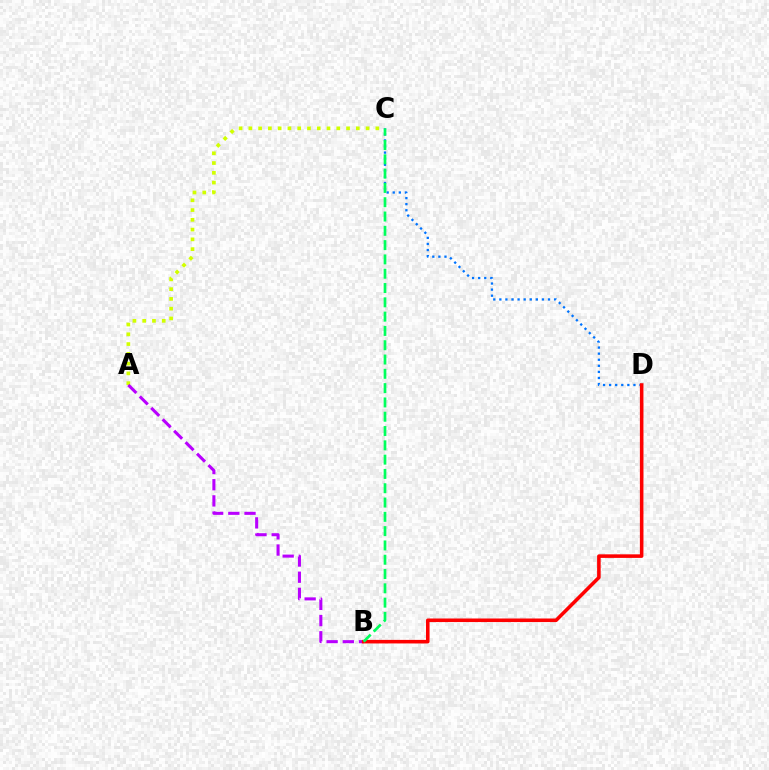{('A', 'C'): [{'color': '#d1ff00', 'line_style': 'dotted', 'thickness': 2.65}], ('C', 'D'): [{'color': '#0074ff', 'line_style': 'dotted', 'thickness': 1.65}], ('A', 'B'): [{'color': '#b900ff', 'line_style': 'dashed', 'thickness': 2.2}], ('B', 'D'): [{'color': '#ff0000', 'line_style': 'solid', 'thickness': 2.56}], ('B', 'C'): [{'color': '#00ff5c', 'line_style': 'dashed', 'thickness': 1.94}]}